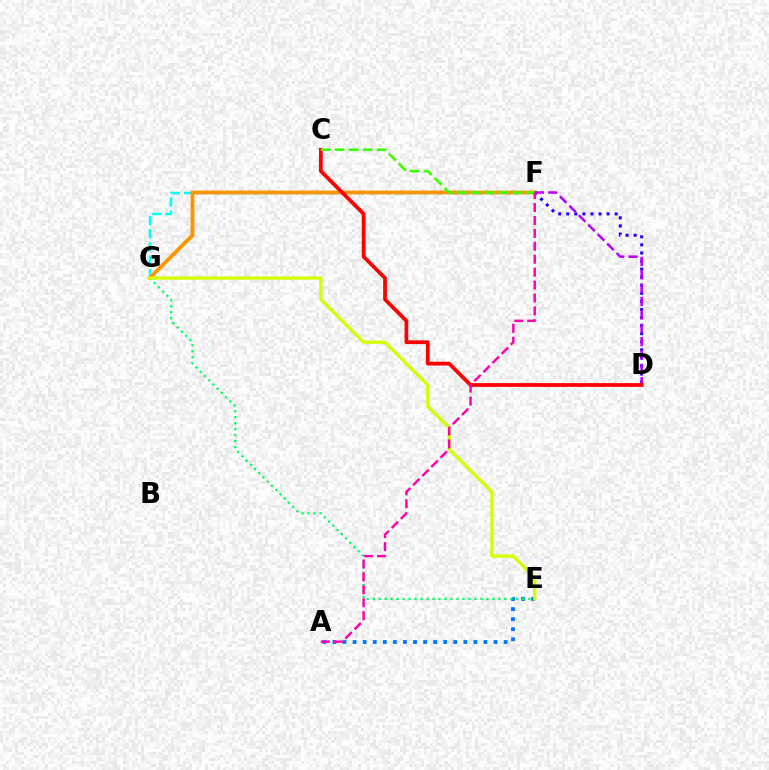{('D', 'F'): [{'color': '#2500ff', 'line_style': 'dotted', 'thickness': 2.19}, {'color': '#b900ff', 'line_style': 'dashed', 'thickness': 1.82}], ('F', 'G'): [{'color': '#00fff6', 'line_style': 'dashed', 'thickness': 1.8}, {'color': '#ff9400', 'line_style': 'solid', 'thickness': 2.74}], ('A', 'E'): [{'color': '#0074ff', 'line_style': 'dotted', 'thickness': 2.74}], ('E', 'G'): [{'color': '#00ff5c', 'line_style': 'dotted', 'thickness': 1.63}, {'color': '#d1ff00', 'line_style': 'solid', 'thickness': 2.35}], ('C', 'D'): [{'color': '#ff0000', 'line_style': 'solid', 'thickness': 2.7}], ('C', 'F'): [{'color': '#3dff00', 'line_style': 'dashed', 'thickness': 1.9}], ('A', 'F'): [{'color': '#ff00ac', 'line_style': 'dashed', 'thickness': 1.76}]}